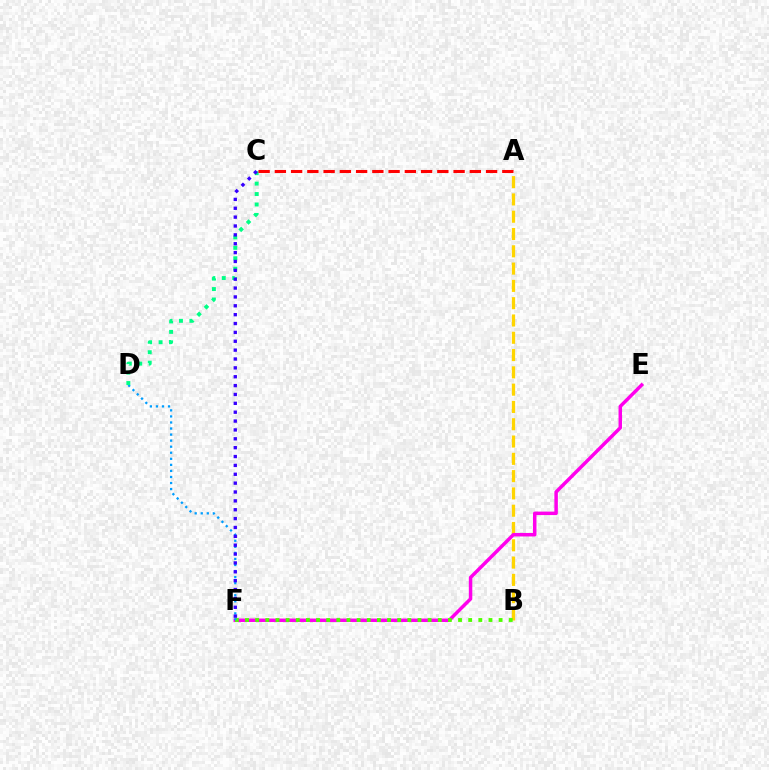{('A', 'B'): [{'color': '#ffd500', 'line_style': 'dashed', 'thickness': 2.35}], ('E', 'F'): [{'color': '#ff00ed', 'line_style': 'solid', 'thickness': 2.5}], ('B', 'F'): [{'color': '#4fff00', 'line_style': 'dotted', 'thickness': 2.76}], ('D', 'F'): [{'color': '#009eff', 'line_style': 'dotted', 'thickness': 1.64}], ('C', 'D'): [{'color': '#00ff86', 'line_style': 'dotted', 'thickness': 2.84}], ('A', 'C'): [{'color': '#ff0000', 'line_style': 'dashed', 'thickness': 2.21}], ('C', 'F'): [{'color': '#3700ff', 'line_style': 'dotted', 'thickness': 2.41}]}